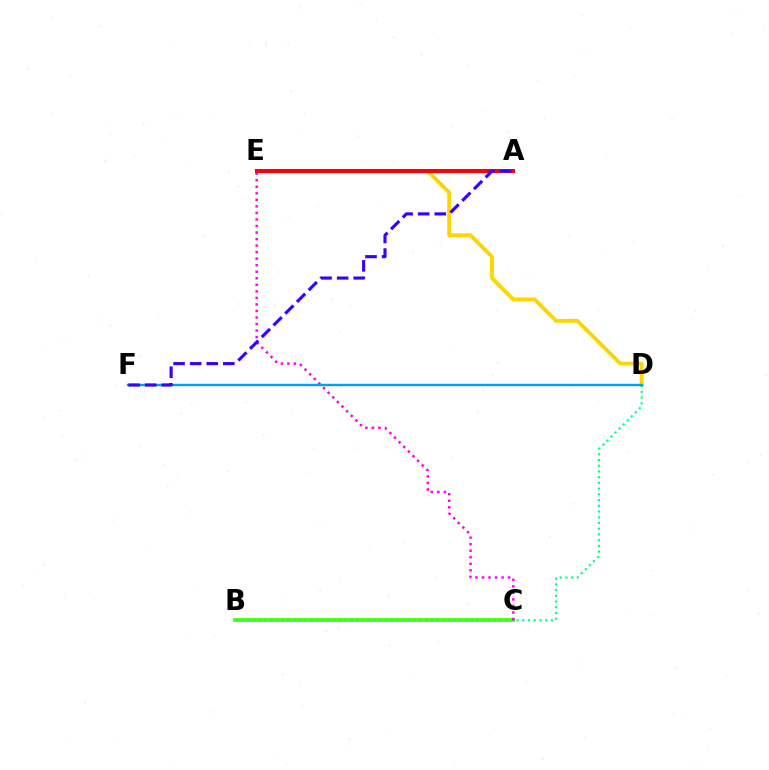{('B', 'C'): [{'color': '#4fff00', 'line_style': 'solid', 'thickness': 2.75}], ('D', 'E'): [{'color': '#ffd500', 'line_style': 'solid', 'thickness': 2.79}], ('A', 'E'): [{'color': '#ff0000', 'line_style': 'solid', 'thickness': 2.89}], ('B', 'D'): [{'color': '#00ff86', 'line_style': 'dotted', 'thickness': 1.56}], ('C', 'E'): [{'color': '#ff00ed', 'line_style': 'dotted', 'thickness': 1.78}], ('D', 'F'): [{'color': '#009eff', 'line_style': 'solid', 'thickness': 1.72}], ('A', 'F'): [{'color': '#3700ff', 'line_style': 'dashed', 'thickness': 2.25}]}